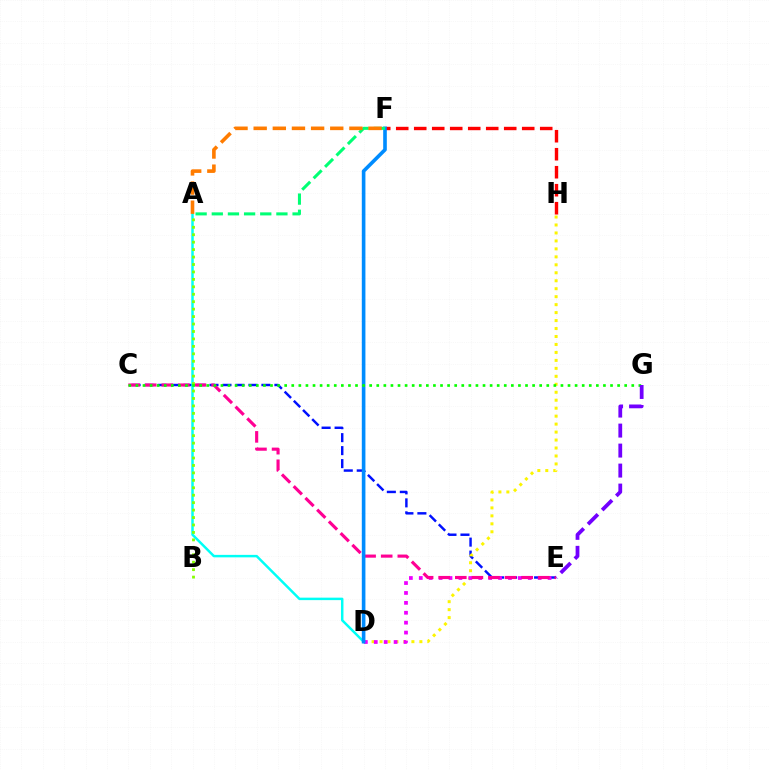{('C', 'E'): [{'color': '#0010ff', 'line_style': 'dashed', 'thickness': 1.76}, {'color': '#ff0094', 'line_style': 'dashed', 'thickness': 2.25}], ('F', 'H'): [{'color': '#ff0000', 'line_style': 'dashed', 'thickness': 2.45}], ('D', 'H'): [{'color': '#fcf500', 'line_style': 'dotted', 'thickness': 2.16}], ('A', 'D'): [{'color': '#00fff6', 'line_style': 'solid', 'thickness': 1.78}], ('D', 'E'): [{'color': '#ee00ff', 'line_style': 'dotted', 'thickness': 2.69}], ('A', 'B'): [{'color': '#84ff00', 'line_style': 'dotted', 'thickness': 2.02}], ('D', 'F'): [{'color': '#008cff', 'line_style': 'solid', 'thickness': 2.61}], ('A', 'F'): [{'color': '#00ff74', 'line_style': 'dashed', 'thickness': 2.19}, {'color': '#ff7c00', 'line_style': 'dashed', 'thickness': 2.6}], ('C', 'G'): [{'color': '#08ff00', 'line_style': 'dotted', 'thickness': 1.92}], ('E', 'G'): [{'color': '#7200ff', 'line_style': 'dashed', 'thickness': 2.72}]}